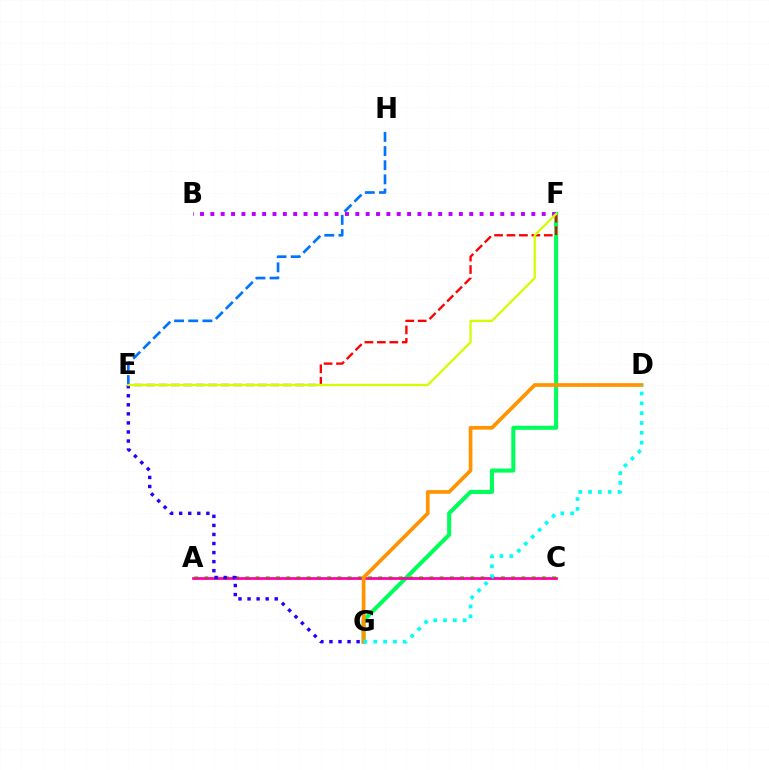{('A', 'C'): [{'color': '#3dff00', 'line_style': 'dotted', 'thickness': 2.78}, {'color': '#ff00ac', 'line_style': 'solid', 'thickness': 1.97}], ('F', 'G'): [{'color': '#00ff5c', 'line_style': 'solid', 'thickness': 2.94}], ('E', 'H'): [{'color': '#0074ff', 'line_style': 'dashed', 'thickness': 1.92}], ('B', 'F'): [{'color': '#b900ff', 'line_style': 'dotted', 'thickness': 2.81}], ('D', 'G'): [{'color': '#ff9400', 'line_style': 'solid', 'thickness': 2.67}, {'color': '#00fff6', 'line_style': 'dotted', 'thickness': 2.67}], ('E', 'G'): [{'color': '#2500ff', 'line_style': 'dotted', 'thickness': 2.46}], ('E', 'F'): [{'color': '#ff0000', 'line_style': 'dashed', 'thickness': 1.69}, {'color': '#d1ff00', 'line_style': 'solid', 'thickness': 1.64}]}